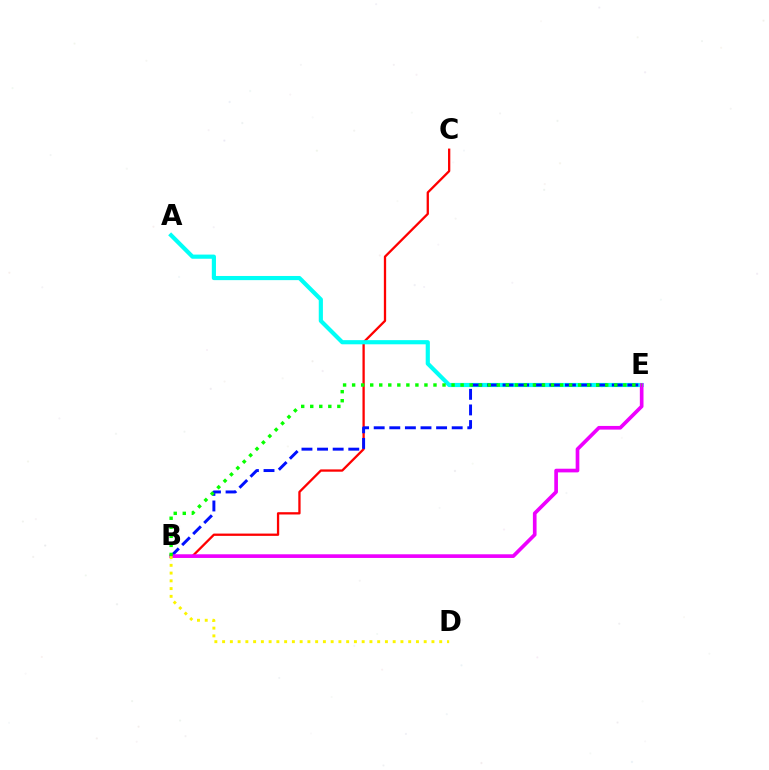{('B', 'C'): [{'color': '#ff0000', 'line_style': 'solid', 'thickness': 1.65}], ('A', 'E'): [{'color': '#00fff6', 'line_style': 'solid', 'thickness': 2.99}], ('B', 'E'): [{'color': '#0010ff', 'line_style': 'dashed', 'thickness': 2.12}, {'color': '#ee00ff', 'line_style': 'solid', 'thickness': 2.64}, {'color': '#08ff00', 'line_style': 'dotted', 'thickness': 2.46}], ('B', 'D'): [{'color': '#fcf500', 'line_style': 'dotted', 'thickness': 2.11}]}